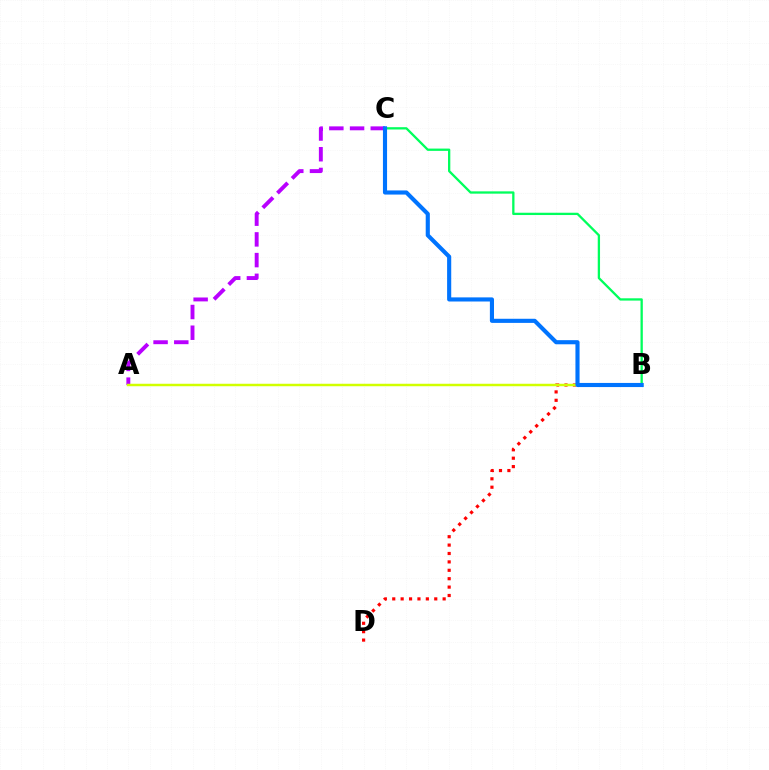{('B', 'D'): [{'color': '#ff0000', 'line_style': 'dotted', 'thickness': 2.28}], ('A', 'C'): [{'color': '#b900ff', 'line_style': 'dashed', 'thickness': 2.81}], ('A', 'B'): [{'color': '#d1ff00', 'line_style': 'solid', 'thickness': 1.79}], ('B', 'C'): [{'color': '#00ff5c', 'line_style': 'solid', 'thickness': 1.66}, {'color': '#0074ff', 'line_style': 'solid', 'thickness': 2.97}]}